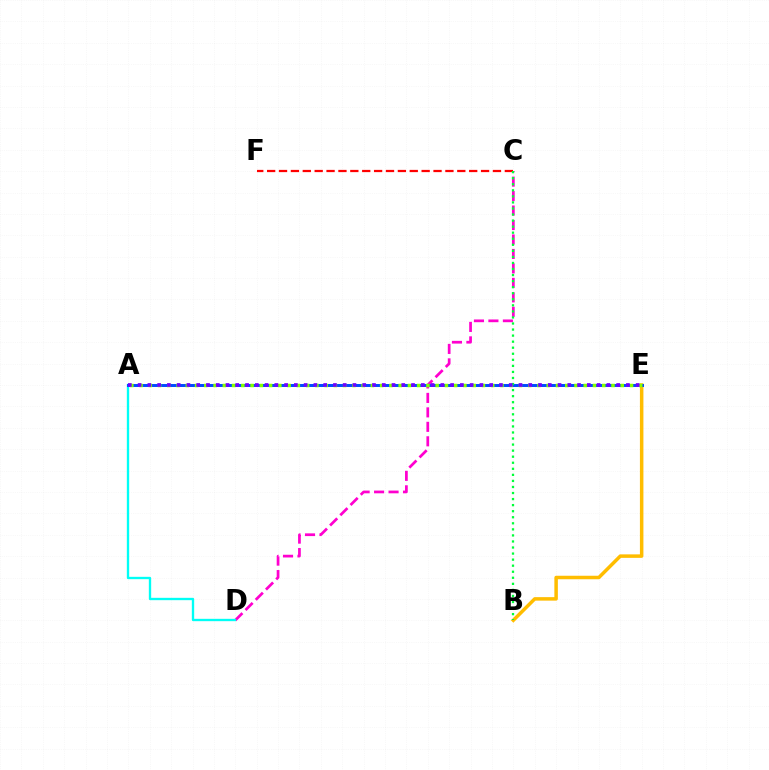{('C', 'D'): [{'color': '#ff00cf', 'line_style': 'dashed', 'thickness': 1.97}], ('B', 'E'): [{'color': '#ffbd00', 'line_style': 'solid', 'thickness': 2.52}], ('A', 'D'): [{'color': '#00fff6', 'line_style': 'solid', 'thickness': 1.69}], ('A', 'E'): [{'color': '#004bff', 'line_style': 'solid', 'thickness': 2.13}, {'color': '#84ff00', 'line_style': 'dotted', 'thickness': 2.51}, {'color': '#7200ff', 'line_style': 'dotted', 'thickness': 2.65}], ('C', 'F'): [{'color': '#ff0000', 'line_style': 'dashed', 'thickness': 1.61}], ('B', 'C'): [{'color': '#00ff39', 'line_style': 'dotted', 'thickness': 1.64}]}